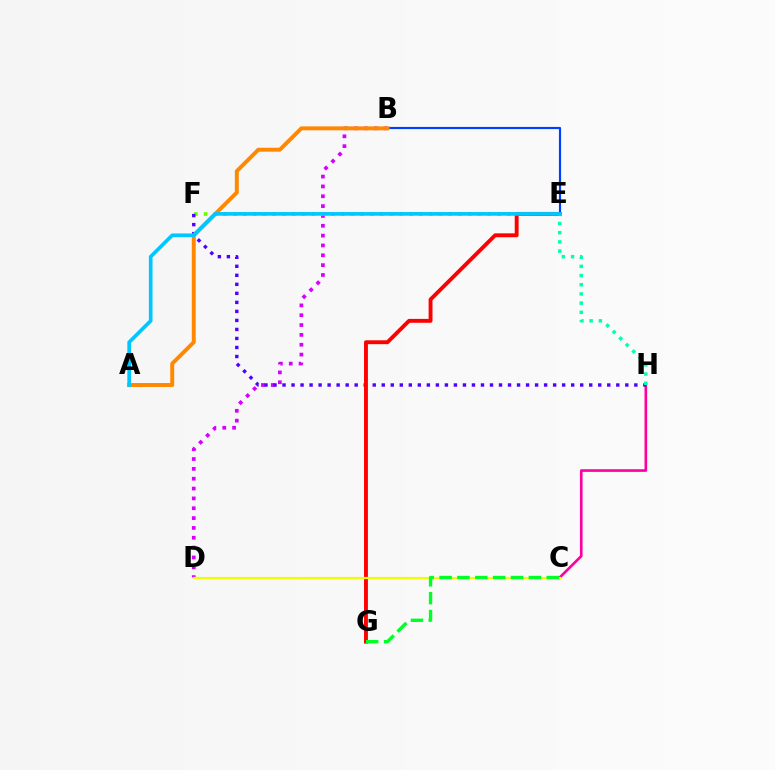{('B', 'D'): [{'color': '#d600ff', 'line_style': 'dotted', 'thickness': 2.67}], ('C', 'H'): [{'color': '#ff00a0', 'line_style': 'solid', 'thickness': 1.91}], ('E', 'F'): [{'color': '#66ff00', 'line_style': 'dotted', 'thickness': 2.66}], ('B', 'E'): [{'color': '#003fff', 'line_style': 'solid', 'thickness': 1.55}], ('F', 'H'): [{'color': '#4f00ff', 'line_style': 'dotted', 'thickness': 2.45}], ('A', 'B'): [{'color': '#ff8800', 'line_style': 'solid', 'thickness': 2.84}], ('E', 'G'): [{'color': '#ff0000', 'line_style': 'solid', 'thickness': 2.79}], ('E', 'H'): [{'color': '#00ffaf', 'line_style': 'dotted', 'thickness': 2.5}], ('C', 'D'): [{'color': '#eeff00', 'line_style': 'solid', 'thickness': 1.58}], ('C', 'G'): [{'color': '#00ff27', 'line_style': 'dashed', 'thickness': 2.43}], ('A', 'E'): [{'color': '#00c7ff', 'line_style': 'solid', 'thickness': 2.64}]}